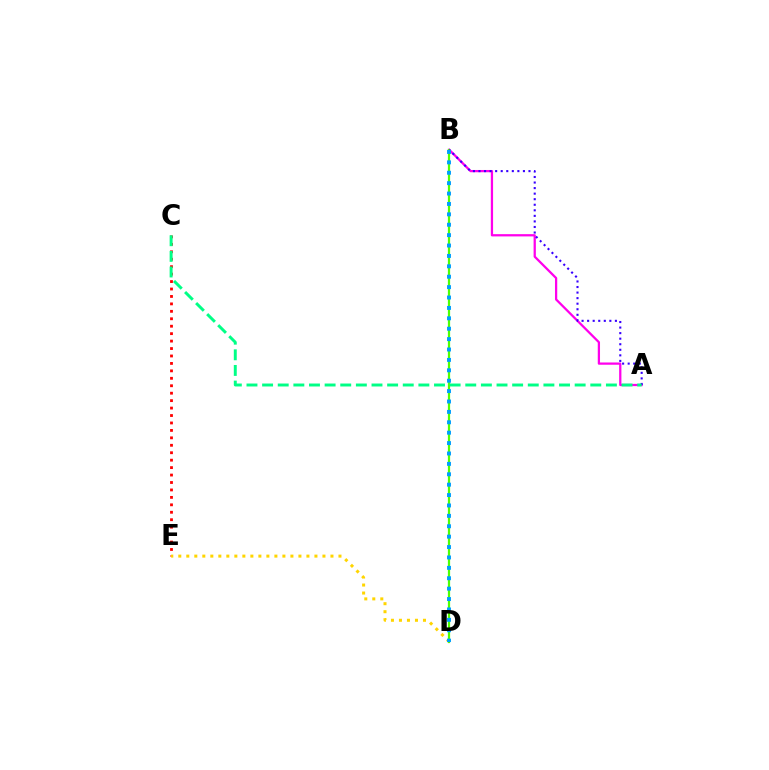{('C', 'E'): [{'color': '#ff0000', 'line_style': 'dotted', 'thickness': 2.02}], ('D', 'E'): [{'color': '#ffd500', 'line_style': 'dotted', 'thickness': 2.18}], ('A', 'B'): [{'color': '#ff00ed', 'line_style': 'solid', 'thickness': 1.63}, {'color': '#3700ff', 'line_style': 'dotted', 'thickness': 1.51}], ('B', 'D'): [{'color': '#4fff00', 'line_style': 'solid', 'thickness': 1.6}, {'color': '#009eff', 'line_style': 'dotted', 'thickness': 2.82}], ('A', 'C'): [{'color': '#00ff86', 'line_style': 'dashed', 'thickness': 2.12}]}